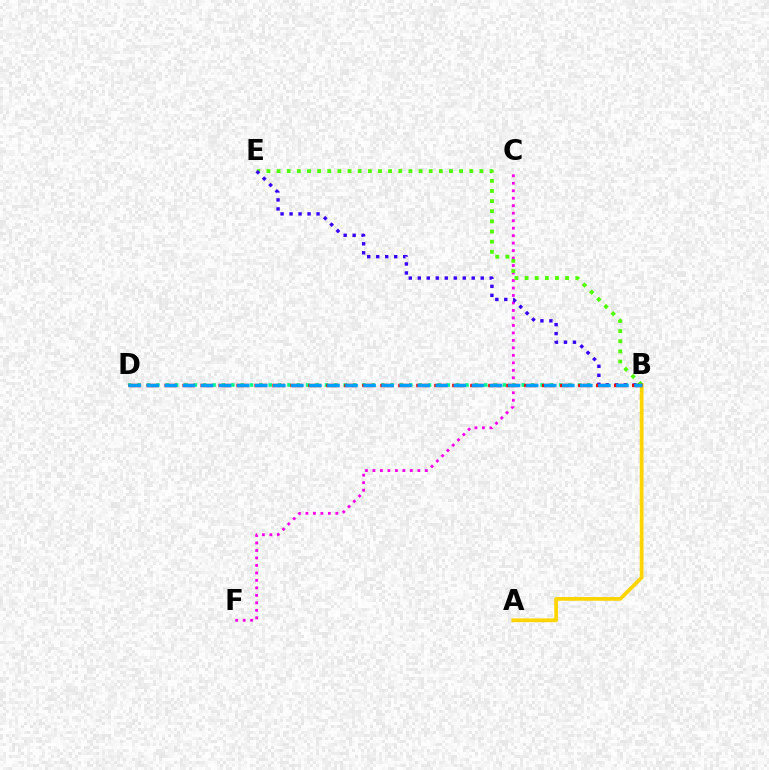{('A', 'B'): [{'color': '#ffd500', 'line_style': 'solid', 'thickness': 2.71}], ('C', 'F'): [{'color': '#ff00ed', 'line_style': 'dotted', 'thickness': 2.03}], ('B', 'E'): [{'color': '#4fff00', 'line_style': 'dotted', 'thickness': 2.76}, {'color': '#3700ff', 'line_style': 'dotted', 'thickness': 2.44}], ('B', 'D'): [{'color': '#00ff86', 'line_style': 'dotted', 'thickness': 2.55}, {'color': '#ff0000', 'line_style': 'dashed', 'thickness': 2.44}, {'color': '#009eff', 'line_style': 'dashed', 'thickness': 2.45}]}